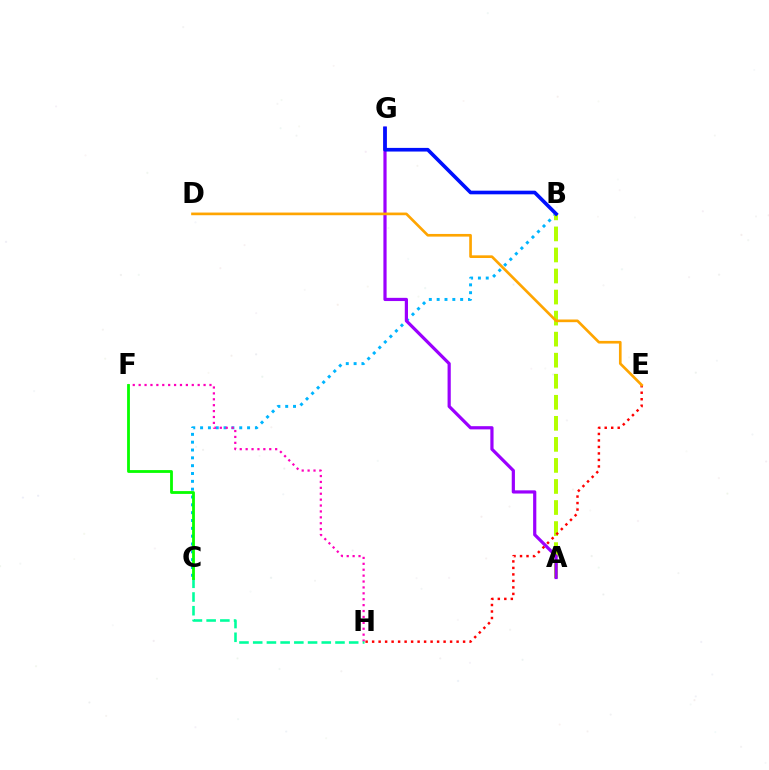{('B', 'C'): [{'color': '#00b5ff', 'line_style': 'dotted', 'thickness': 2.13}], ('A', 'B'): [{'color': '#b3ff00', 'line_style': 'dashed', 'thickness': 2.86}], ('A', 'G'): [{'color': '#9b00ff', 'line_style': 'solid', 'thickness': 2.3}], ('B', 'G'): [{'color': '#0010ff', 'line_style': 'solid', 'thickness': 2.62}], ('F', 'H'): [{'color': '#ff00bd', 'line_style': 'dotted', 'thickness': 1.6}], ('C', 'H'): [{'color': '#00ff9d', 'line_style': 'dashed', 'thickness': 1.86}], ('E', 'H'): [{'color': '#ff0000', 'line_style': 'dotted', 'thickness': 1.77}], ('D', 'E'): [{'color': '#ffa500', 'line_style': 'solid', 'thickness': 1.92}], ('C', 'F'): [{'color': '#08ff00', 'line_style': 'solid', 'thickness': 2.02}]}